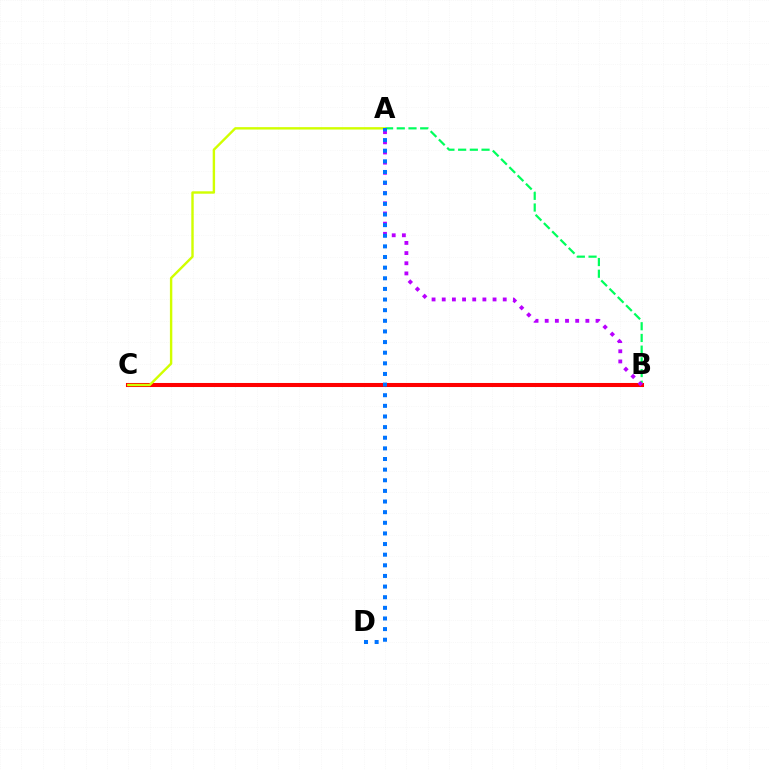{('A', 'B'): [{'color': '#00ff5c', 'line_style': 'dashed', 'thickness': 1.59}, {'color': '#b900ff', 'line_style': 'dotted', 'thickness': 2.76}], ('B', 'C'): [{'color': '#ff0000', 'line_style': 'solid', 'thickness': 2.92}], ('A', 'C'): [{'color': '#d1ff00', 'line_style': 'solid', 'thickness': 1.73}], ('A', 'D'): [{'color': '#0074ff', 'line_style': 'dotted', 'thickness': 2.89}]}